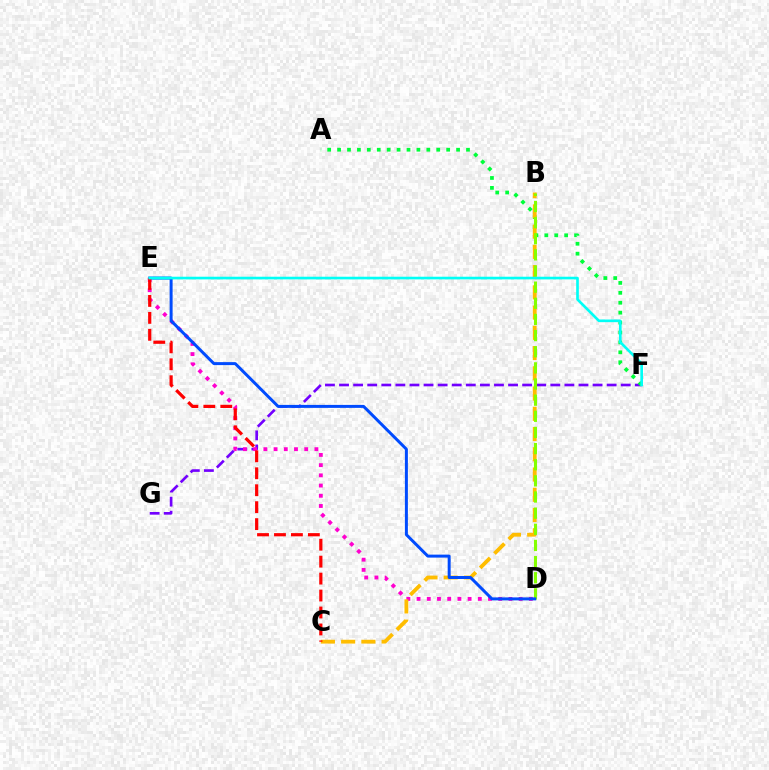{('F', 'G'): [{'color': '#7200ff', 'line_style': 'dashed', 'thickness': 1.91}], ('D', 'E'): [{'color': '#ff00cf', 'line_style': 'dotted', 'thickness': 2.77}, {'color': '#004bff', 'line_style': 'solid', 'thickness': 2.14}], ('A', 'F'): [{'color': '#00ff39', 'line_style': 'dotted', 'thickness': 2.69}], ('B', 'C'): [{'color': '#ffbd00', 'line_style': 'dashed', 'thickness': 2.75}], ('B', 'D'): [{'color': '#84ff00', 'line_style': 'dashed', 'thickness': 2.19}], ('C', 'E'): [{'color': '#ff0000', 'line_style': 'dashed', 'thickness': 2.3}], ('E', 'F'): [{'color': '#00fff6', 'line_style': 'solid', 'thickness': 1.91}]}